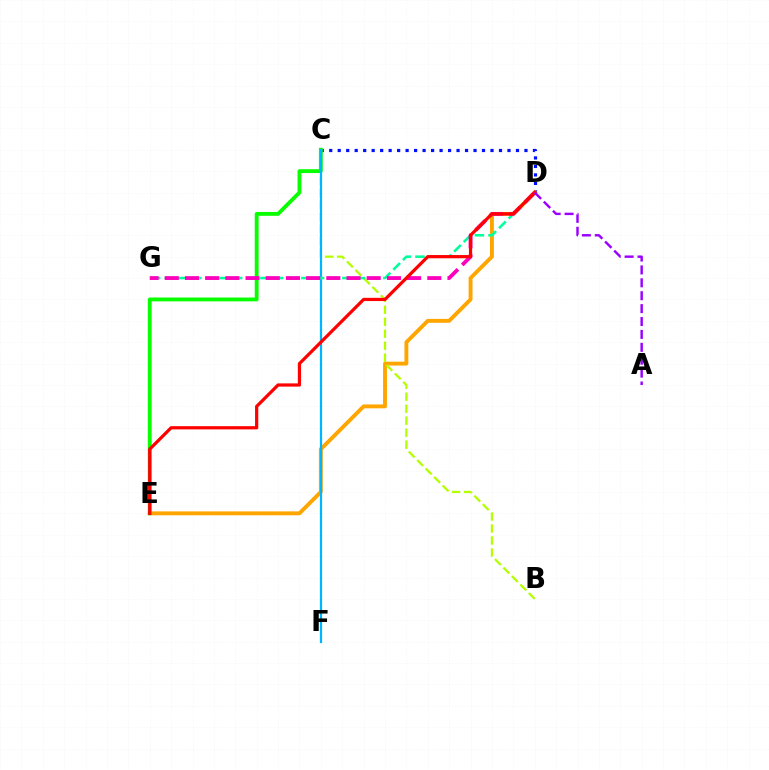{('C', 'D'): [{'color': '#0010ff', 'line_style': 'dotted', 'thickness': 2.31}], ('D', 'E'): [{'color': '#ffa500', 'line_style': 'solid', 'thickness': 2.8}, {'color': '#ff0000', 'line_style': 'solid', 'thickness': 2.32}], ('B', 'C'): [{'color': '#b3ff00', 'line_style': 'dashed', 'thickness': 1.63}], ('C', 'E'): [{'color': '#08ff00', 'line_style': 'solid', 'thickness': 2.76}], ('C', 'F'): [{'color': '#00b5ff', 'line_style': 'solid', 'thickness': 1.62}], ('D', 'G'): [{'color': '#00ff9d', 'line_style': 'dashed', 'thickness': 1.86}, {'color': '#ff00bd', 'line_style': 'dashed', 'thickness': 2.74}], ('A', 'D'): [{'color': '#9b00ff', 'line_style': 'dashed', 'thickness': 1.75}]}